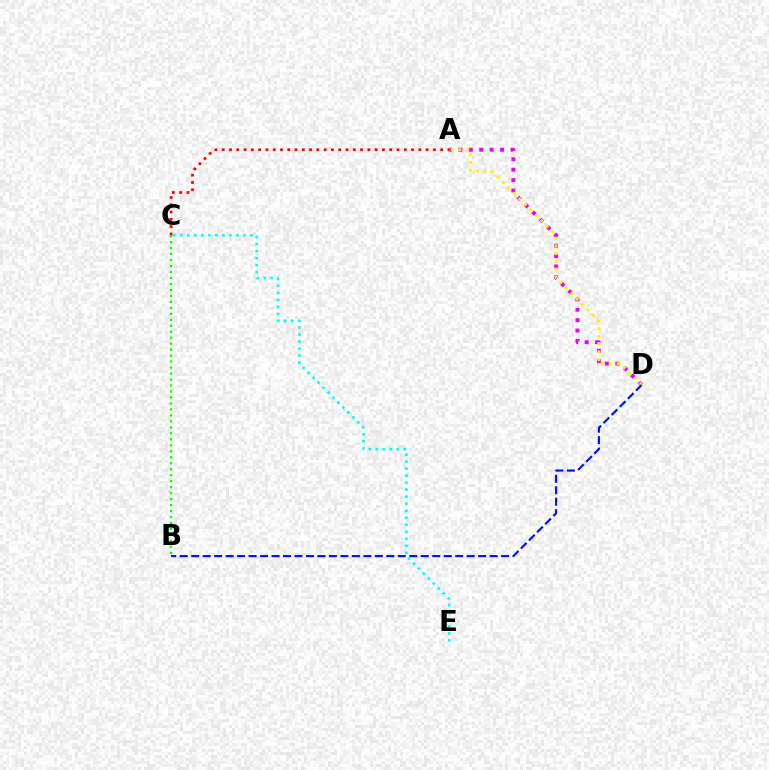{('A', 'D'): [{'color': '#ee00ff', 'line_style': 'dotted', 'thickness': 2.83}, {'color': '#fcf500', 'line_style': 'dotted', 'thickness': 2.1}], ('C', 'E'): [{'color': '#00fff6', 'line_style': 'dotted', 'thickness': 1.91}], ('A', 'C'): [{'color': '#ff0000', 'line_style': 'dotted', 'thickness': 1.98}], ('B', 'D'): [{'color': '#0010ff', 'line_style': 'dashed', 'thickness': 1.56}], ('B', 'C'): [{'color': '#08ff00', 'line_style': 'dotted', 'thickness': 1.62}]}